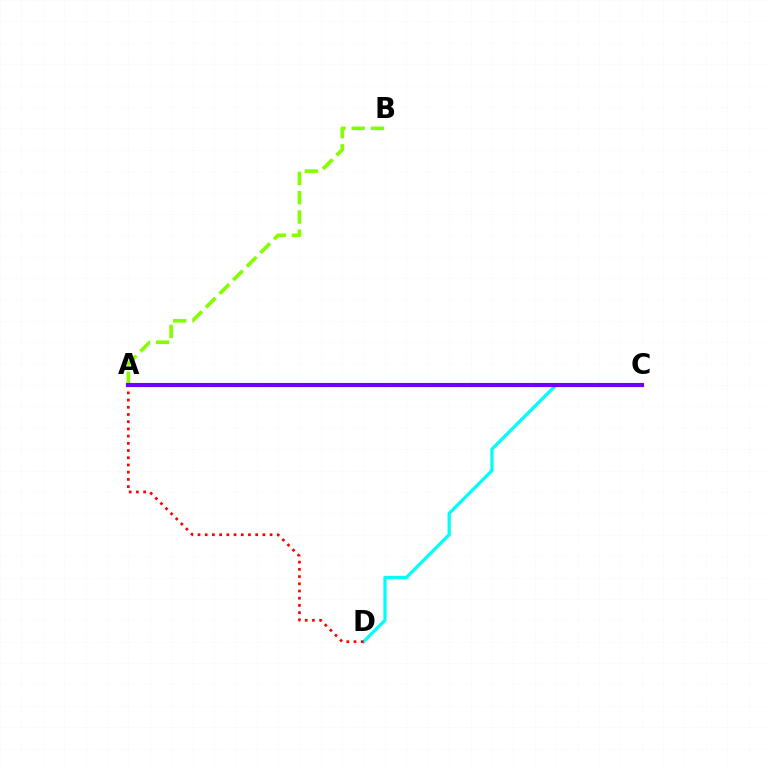{('C', 'D'): [{'color': '#00fff6', 'line_style': 'solid', 'thickness': 2.35}], ('A', 'D'): [{'color': '#ff0000', 'line_style': 'dotted', 'thickness': 1.96}], ('A', 'B'): [{'color': '#84ff00', 'line_style': 'dashed', 'thickness': 2.62}], ('A', 'C'): [{'color': '#7200ff', 'line_style': 'solid', 'thickness': 2.97}]}